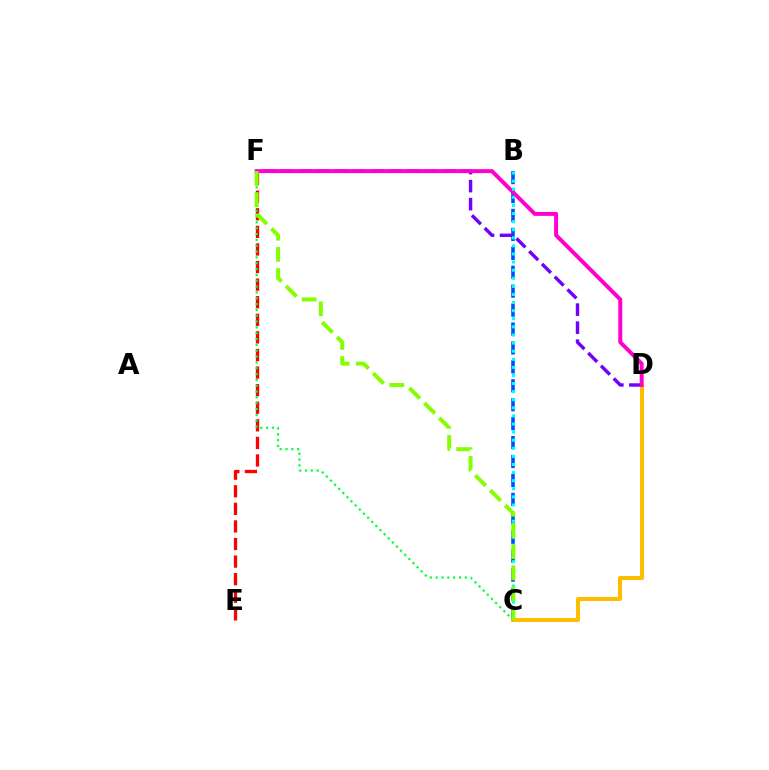{('B', 'C'): [{'color': '#004bff', 'line_style': 'dashed', 'thickness': 2.57}, {'color': '#00fff6', 'line_style': 'dotted', 'thickness': 2.2}], ('C', 'D'): [{'color': '#ffbd00', 'line_style': 'solid', 'thickness': 2.91}], ('E', 'F'): [{'color': '#ff0000', 'line_style': 'dashed', 'thickness': 2.39}], ('D', 'F'): [{'color': '#7200ff', 'line_style': 'dashed', 'thickness': 2.45}, {'color': '#ff00cf', 'line_style': 'solid', 'thickness': 2.85}], ('C', 'F'): [{'color': '#00ff39', 'line_style': 'dotted', 'thickness': 1.58}, {'color': '#84ff00', 'line_style': 'dashed', 'thickness': 2.88}]}